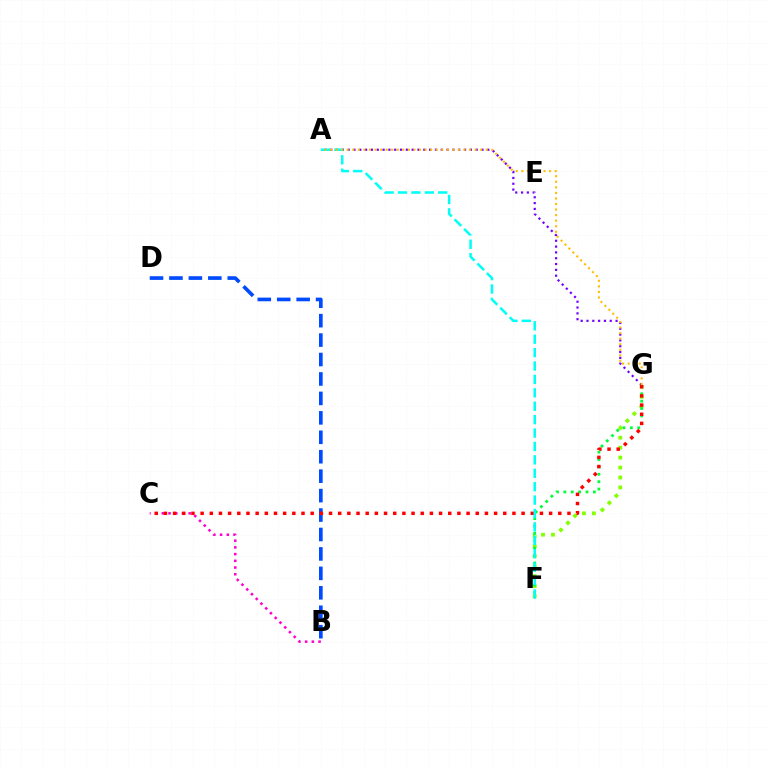{('F', 'G'): [{'color': '#84ff00', 'line_style': 'dotted', 'thickness': 2.7}, {'color': '#00ff39', 'line_style': 'dotted', 'thickness': 2.01}], ('A', 'G'): [{'color': '#7200ff', 'line_style': 'dotted', 'thickness': 1.58}, {'color': '#ffbd00', 'line_style': 'dotted', 'thickness': 1.51}], ('B', 'C'): [{'color': '#ff00cf', 'line_style': 'dotted', 'thickness': 1.82}], ('B', 'D'): [{'color': '#004bff', 'line_style': 'dashed', 'thickness': 2.64}], ('C', 'G'): [{'color': '#ff0000', 'line_style': 'dotted', 'thickness': 2.49}], ('A', 'F'): [{'color': '#00fff6', 'line_style': 'dashed', 'thickness': 1.82}]}